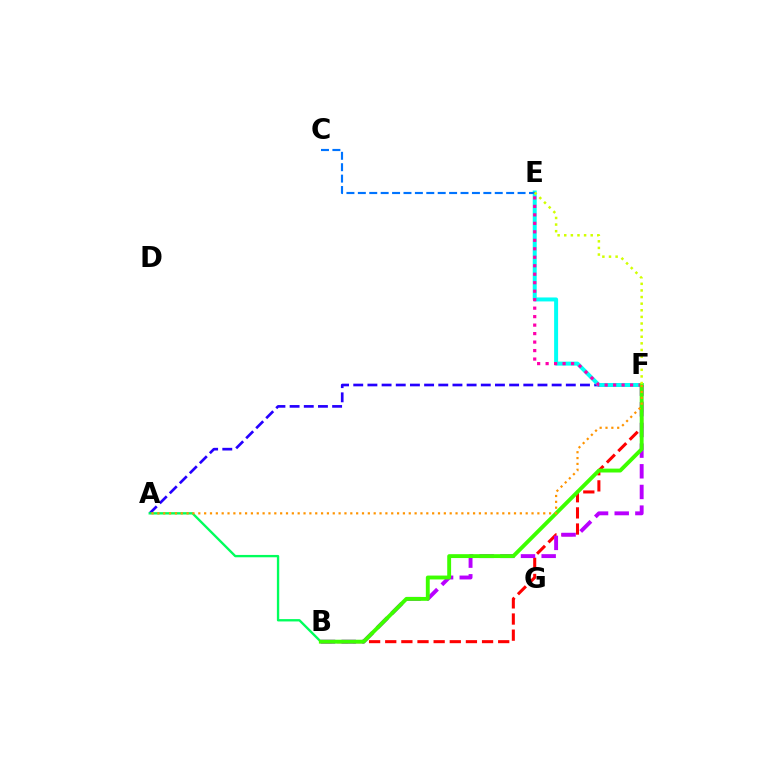{('A', 'F'): [{'color': '#2500ff', 'line_style': 'dashed', 'thickness': 1.93}, {'color': '#ff9400', 'line_style': 'dotted', 'thickness': 1.59}], ('E', 'F'): [{'color': '#00fff6', 'line_style': 'solid', 'thickness': 2.86}, {'color': '#ff00ac', 'line_style': 'dotted', 'thickness': 2.3}, {'color': '#d1ff00', 'line_style': 'dotted', 'thickness': 1.8}], ('C', 'E'): [{'color': '#0074ff', 'line_style': 'dashed', 'thickness': 1.55}], ('A', 'B'): [{'color': '#00ff5c', 'line_style': 'solid', 'thickness': 1.69}], ('B', 'F'): [{'color': '#ff0000', 'line_style': 'dashed', 'thickness': 2.19}, {'color': '#b900ff', 'line_style': 'dashed', 'thickness': 2.81}, {'color': '#3dff00', 'line_style': 'solid', 'thickness': 2.79}]}